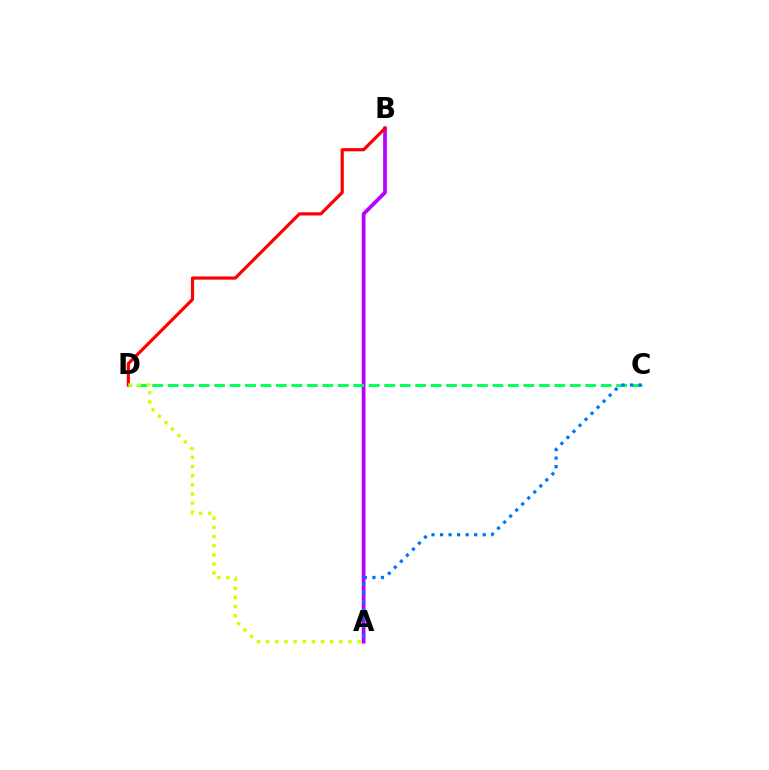{('A', 'B'): [{'color': '#b900ff', 'line_style': 'solid', 'thickness': 2.69}], ('C', 'D'): [{'color': '#00ff5c', 'line_style': 'dashed', 'thickness': 2.1}], ('B', 'D'): [{'color': '#ff0000', 'line_style': 'solid', 'thickness': 2.29}], ('A', 'D'): [{'color': '#d1ff00', 'line_style': 'dotted', 'thickness': 2.48}], ('A', 'C'): [{'color': '#0074ff', 'line_style': 'dotted', 'thickness': 2.32}]}